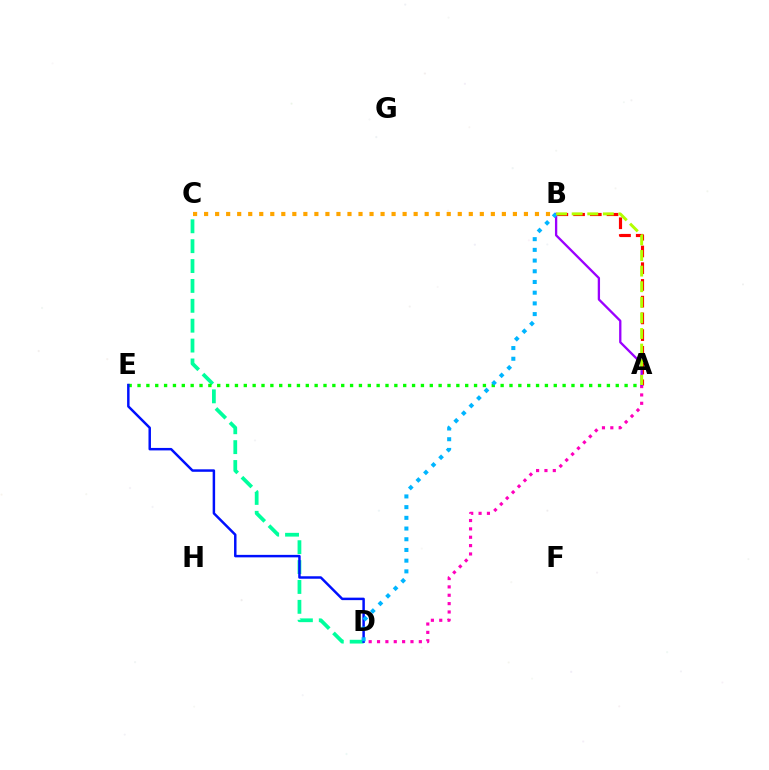{('A', 'B'): [{'color': '#ff0000', 'line_style': 'dashed', 'thickness': 2.27}, {'color': '#9b00ff', 'line_style': 'solid', 'thickness': 1.66}, {'color': '#b3ff00', 'line_style': 'dashed', 'thickness': 2.12}], ('C', 'D'): [{'color': '#00ff9d', 'line_style': 'dashed', 'thickness': 2.7}], ('A', 'E'): [{'color': '#08ff00', 'line_style': 'dotted', 'thickness': 2.41}], ('A', 'D'): [{'color': '#ff00bd', 'line_style': 'dotted', 'thickness': 2.27}], ('D', 'E'): [{'color': '#0010ff', 'line_style': 'solid', 'thickness': 1.78}], ('B', 'C'): [{'color': '#ffa500', 'line_style': 'dotted', 'thickness': 3.0}], ('B', 'D'): [{'color': '#00b5ff', 'line_style': 'dotted', 'thickness': 2.91}]}